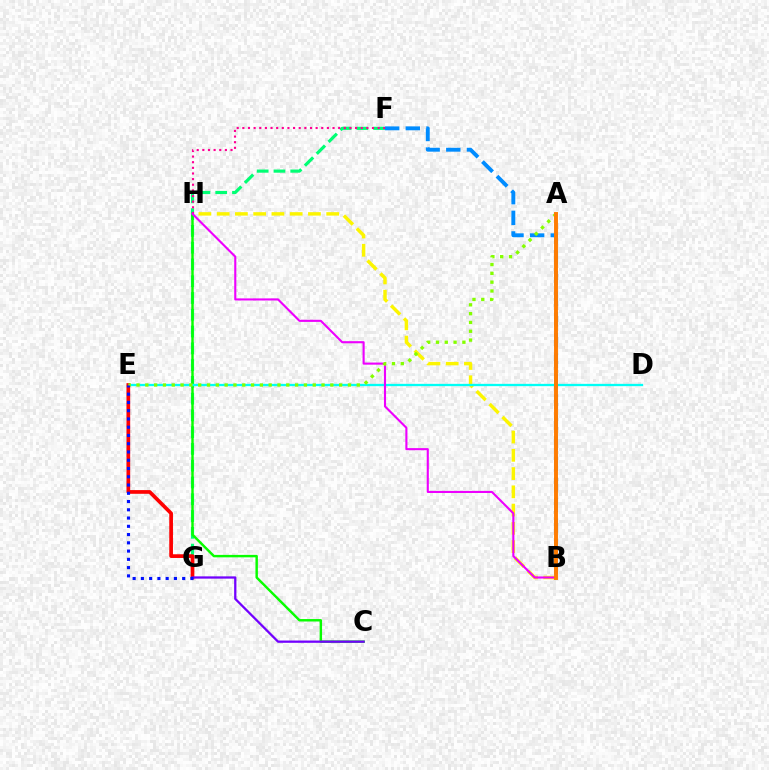{('B', 'H'): [{'color': '#fcf500', 'line_style': 'dashed', 'thickness': 2.48}, {'color': '#ee00ff', 'line_style': 'solid', 'thickness': 1.52}], ('F', 'G'): [{'color': '#00ff74', 'line_style': 'dashed', 'thickness': 2.28}], ('C', 'H'): [{'color': '#08ff00', 'line_style': 'solid', 'thickness': 1.76}], ('F', 'H'): [{'color': '#ff0094', 'line_style': 'dotted', 'thickness': 1.53}], ('D', 'E'): [{'color': '#00fff6', 'line_style': 'solid', 'thickness': 1.66}], ('E', 'G'): [{'color': '#ff0000', 'line_style': 'solid', 'thickness': 2.67}, {'color': '#0010ff', 'line_style': 'dotted', 'thickness': 2.24}], ('C', 'G'): [{'color': '#7200ff', 'line_style': 'solid', 'thickness': 1.64}], ('B', 'F'): [{'color': '#008cff', 'line_style': 'dashed', 'thickness': 2.8}], ('A', 'E'): [{'color': '#84ff00', 'line_style': 'dotted', 'thickness': 2.39}], ('A', 'B'): [{'color': '#ff7c00', 'line_style': 'solid', 'thickness': 2.83}]}